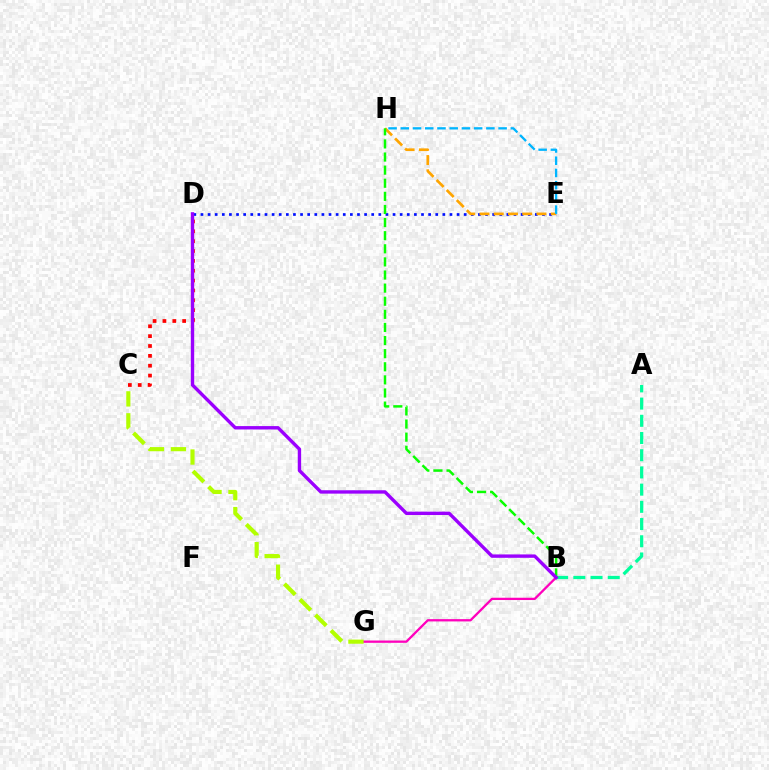{('D', 'E'): [{'color': '#0010ff', 'line_style': 'dotted', 'thickness': 1.93}], ('E', 'H'): [{'color': '#ffa500', 'line_style': 'dashed', 'thickness': 1.94}, {'color': '#00b5ff', 'line_style': 'dashed', 'thickness': 1.66}], ('C', 'D'): [{'color': '#ff0000', 'line_style': 'dotted', 'thickness': 2.68}], ('A', 'B'): [{'color': '#00ff9d', 'line_style': 'dashed', 'thickness': 2.34}], ('B', 'G'): [{'color': '#ff00bd', 'line_style': 'solid', 'thickness': 1.65}], ('C', 'G'): [{'color': '#b3ff00', 'line_style': 'dashed', 'thickness': 2.98}], ('B', 'H'): [{'color': '#08ff00', 'line_style': 'dashed', 'thickness': 1.78}], ('B', 'D'): [{'color': '#9b00ff', 'line_style': 'solid', 'thickness': 2.43}]}